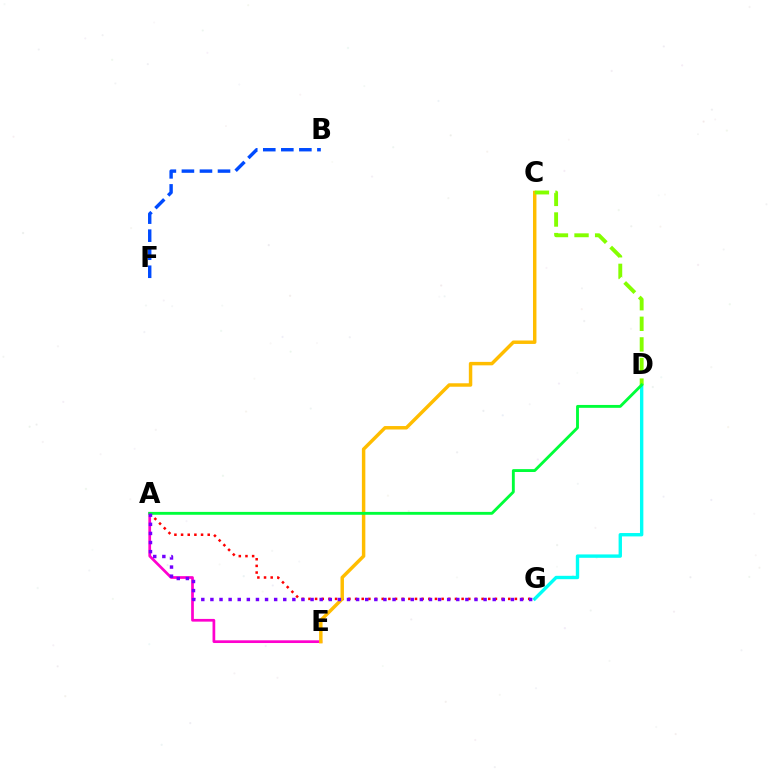{('D', 'G'): [{'color': '#00fff6', 'line_style': 'solid', 'thickness': 2.43}], ('A', 'G'): [{'color': '#ff0000', 'line_style': 'dotted', 'thickness': 1.81}, {'color': '#7200ff', 'line_style': 'dotted', 'thickness': 2.47}], ('A', 'E'): [{'color': '#ff00cf', 'line_style': 'solid', 'thickness': 1.96}], ('C', 'E'): [{'color': '#ffbd00', 'line_style': 'solid', 'thickness': 2.49}], ('B', 'F'): [{'color': '#004bff', 'line_style': 'dashed', 'thickness': 2.45}], ('C', 'D'): [{'color': '#84ff00', 'line_style': 'dashed', 'thickness': 2.8}], ('A', 'D'): [{'color': '#00ff39', 'line_style': 'solid', 'thickness': 2.07}]}